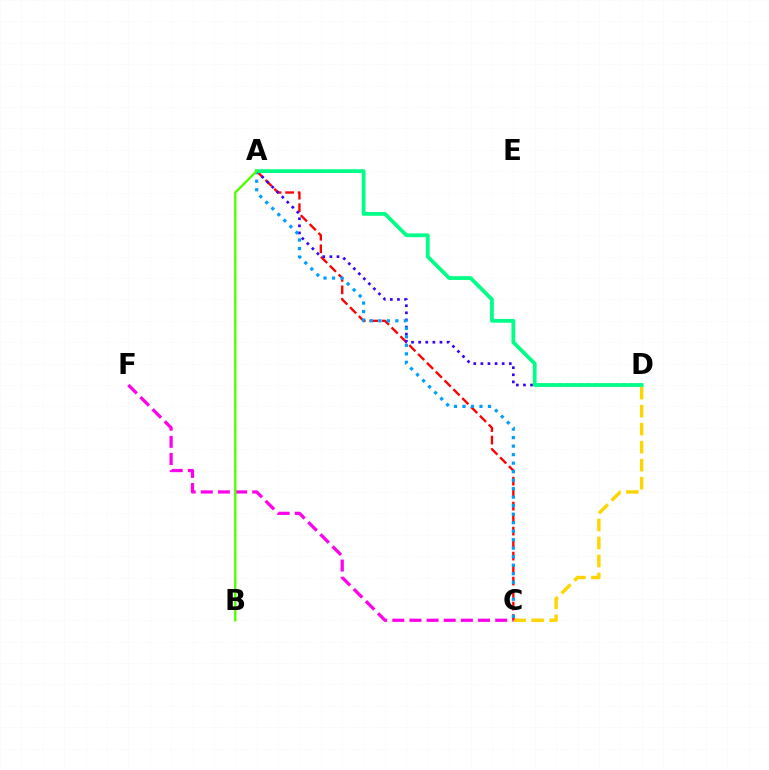{('C', 'D'): [{'color': '#ffd500', 'line_style': 'dashed', 'thickness': 2.45}], ('A', 'C'): [{'color': '#ff0000', 'line_style': 'dashed', 'thickness': 1.7}, {'color': '#009eff', 'line_style': 'dotted', 'thickness': 2.31}], ('A', 'D'): [{'color': '#3700ff', 'line_style': 'dotted', 'thickness': 1.93}, {'color': '#00ff86', 'line_style': 'solid', 'thickness': 2.72}], ('C', 'F'): [{'color': '#ff00ed', 'line_style': 'dashed', 'thickness': 2.33}], ('A', 'B'): [{'color': '#4fff00', 'line_style': 'solid', 'thickness': 1.69}]}